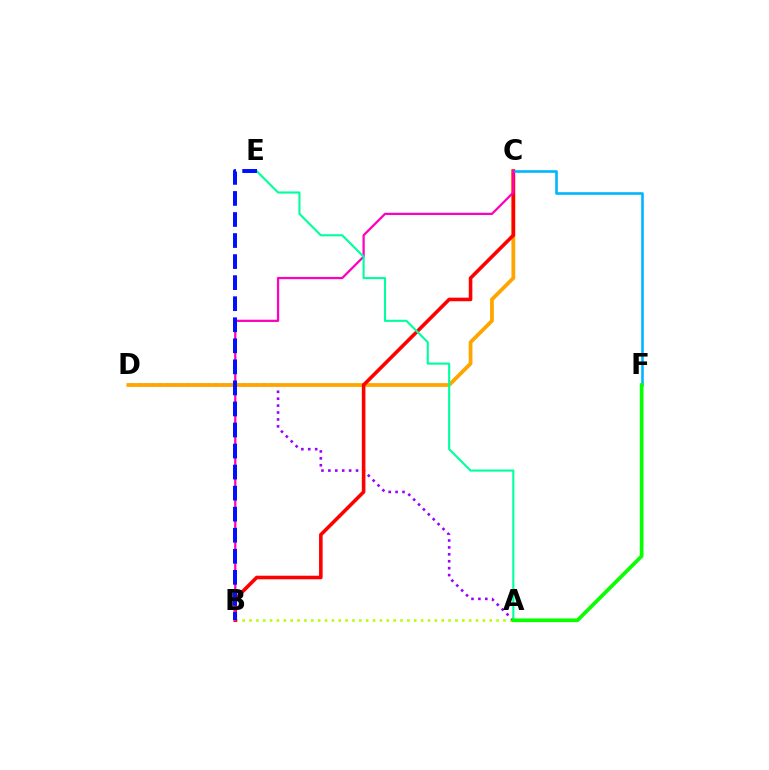{('A', 'B'): [{'color': '#b3ff00', 'line_style': 'dotted', 'thickness': 1.86}], ('A', 'D'): [{'color': '#9b00ff', 'line_style': 'dotted', 'thickness': 1.88}], ('C', 'D'): [{'color': '#ffa500', 'line_style': 'solid', 'thickness': 2.72}], ('B', 'C'): [{'color': '#ff0000', 'line_style': 'solid', 'thickness': 2.58}, {'color': '#ff00bd', 'line_style': 'solid', 'thickness': 1.62}], ('C', 'F'): [{'color': '#00b5ff', 'line_style': 'solid', 'thickness': 1.87}], ('A', 'E'): [{'color': '#00ff9d', 'line_style': 'solid', 'thickness': 1.52}], ('B', 'E'): [{'color': '#0010ff', 'line_style': 'dashed', 'thickness': 2.86}], ('A', 'F'): [{'color': '#08ff00', 'line_style': 'solid', 'thickness': 2.66}]}